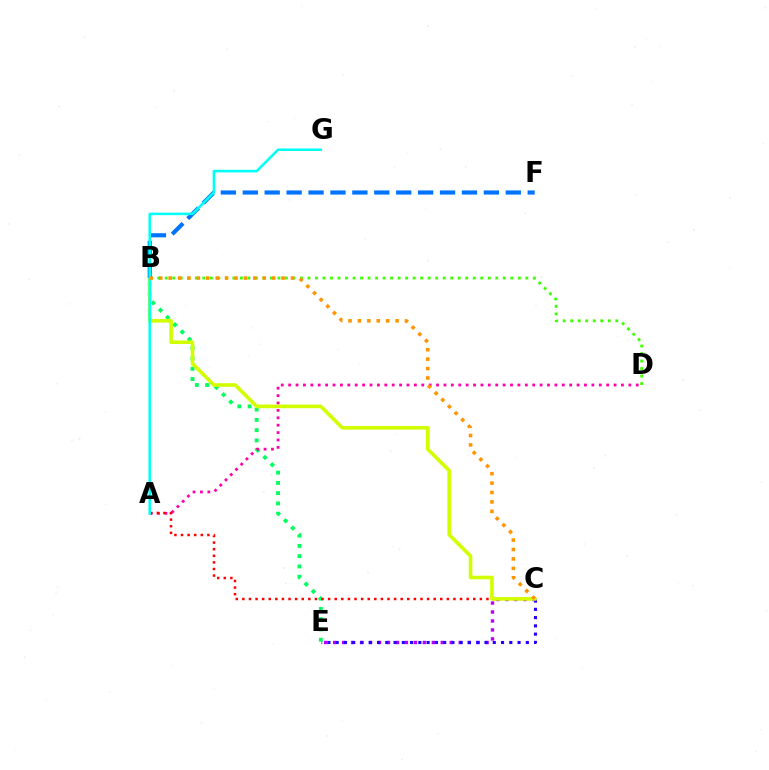{('C', 'E'): [{'color': '#b900ff', 'line_style': 'dotted', 'thickness': 2.44}, {'color': '#2500ff', 'line_style': 'dotted', 'thickness': 2.25}], ('B', 'E'): [{'color': '#00ff5c', 'line_style': 'dotted', 'thickness': 2.79}], ('A', 'D'): [{'color': '#ff00ac', 'line_style': 'dotted', 'thickness': 2.01}], ('A', 'C'): [{'color': '#ff0000', 'line_style': 'dotted', 'thickness': 1.79}], ('B', 'D'): [{'color': '#3dff00', 'line_style': 'dotted', 'thickness': 2.04}], ('B', 'C'): [{'color': '#d1ff00', 'line_style': 'solid', 'thickness': 2.6}, {'color': '#ff9400', 'line_style': 'dotted', 'thickness': 2.56}], ('B', 'F'): [{'color': '#0074ff', 'line_style': 'dashed', 'thickness': 2.98}], ('A', 'G'): [{'color': '#00fff6', 'line_style': 'solid', 'thickness': 1.84}]}